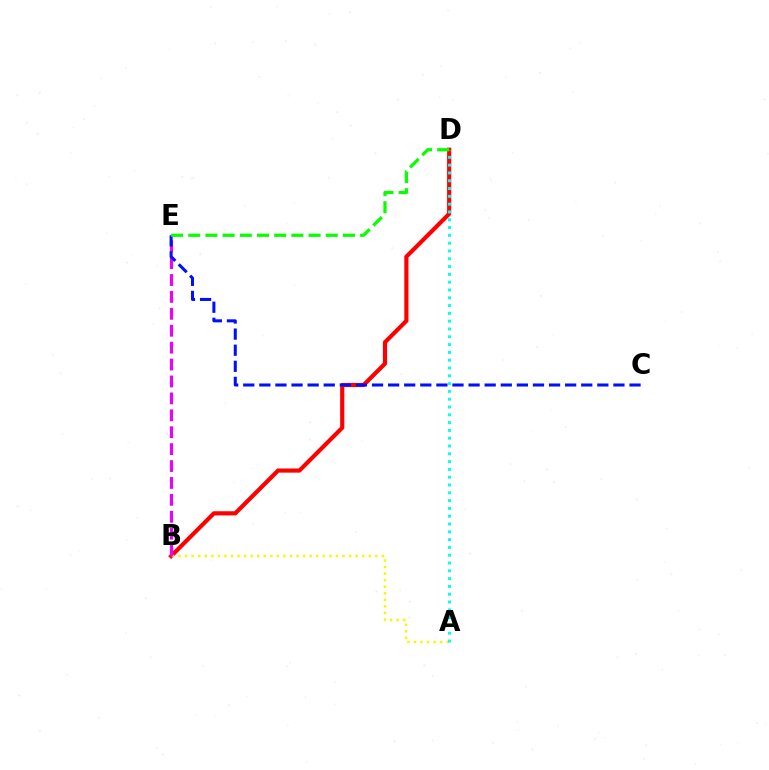{('B', 'D'): [{'color': '#ff0000', 'line_style': 'solid', 'thickness': 2.99}], ('A', 'B'): [{'color': '#fcf500', 'line_style': 'dotted', 'thickness': 1.78}], ('B', 'E'): [{'color': '#ee00ff', 'line_style': 'dashed', 'thickness': 2.3}], ('C', 'E'): [{'color': '#0010ff', 'line_style': 'dashed', 'thickness': 2.19}], ('A', 'D'): [{'color': '#00fff6', 'line_style': 'dotted', 'thickness': 2.12}], ('D', 'E'): [{'color': '#08ff00', 'line_style': 'dashed', 'thickness': 2.34}]}